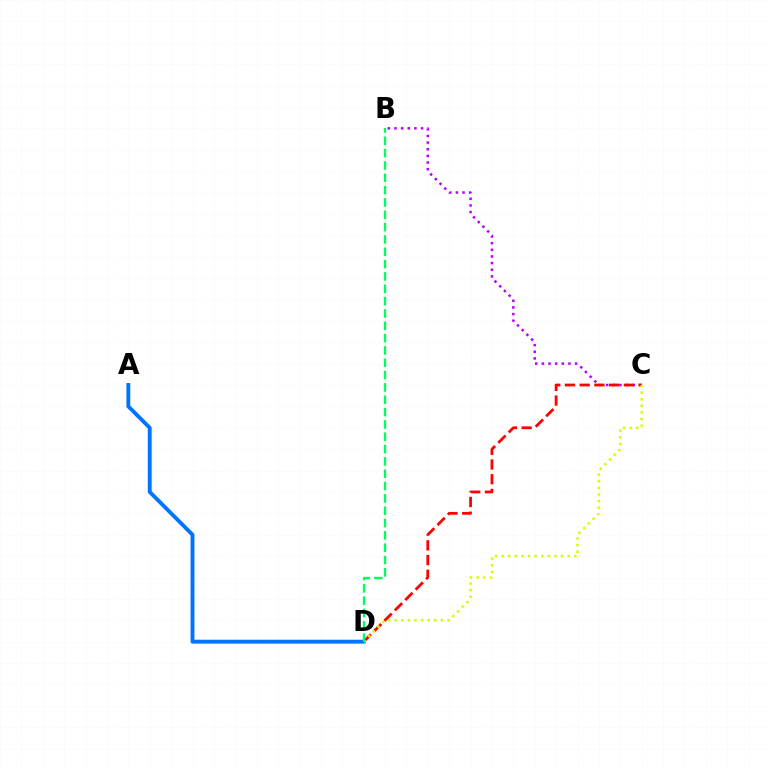{('B', 'C'): [{'color': '#b900ff', 'line_style': 'dotted', 'thickness': 1.81}], ('C', 'D'): [{'color': '#ff0000', 'line_style': 'dashed', 'thickness': 2.0}, {'color': '#d1ff00', 'line_style': 'dotted', 'thickness': 1.8}], ('A', 'D'): [{'color': '#0074ff', 'line_style': 'solid', 'thickness': 2.79}], ('B', 'D'): [{'color': '#00ff5c', 'line_style': 'dashed', 'thickness': 1.68}]}